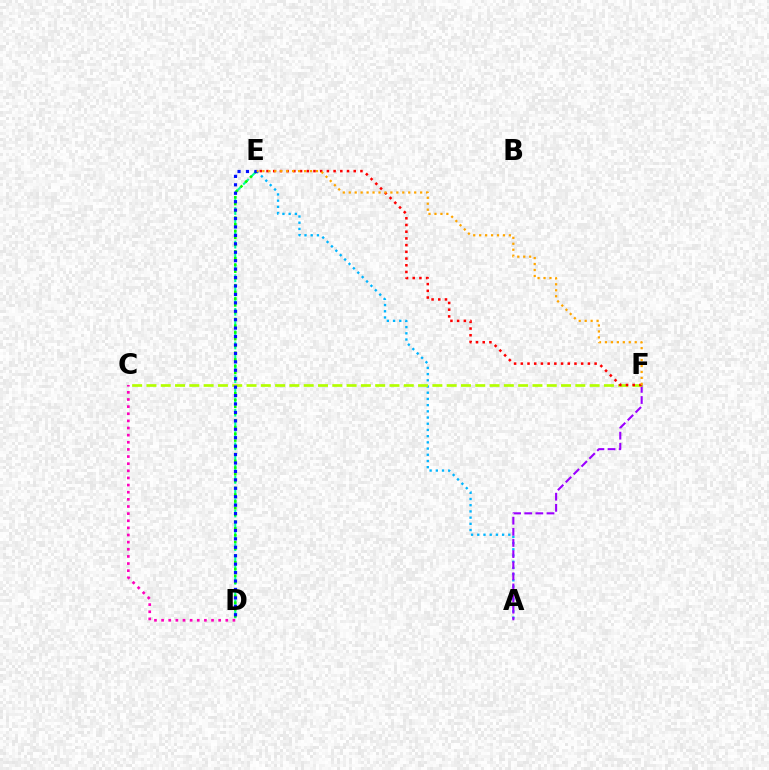{('D', 'E'): [{'color': '#00ff9d', 'line_style': 'dashed', 'thickness': 1.52}, {'color': '#08ff00', 'line_style': 'dotted', 'thickness': 1.84}, {'color': '#0010ff', 'line_style': 'dotted', 'thickness': 2.29}], ('A', 'E'): [{'color': '#00b5ff', 'line_style': 'dotted', 'thickness': 1.69}], ('A', 'F'): [{'color': '#9b00ff', 'line_style': 'dashed', 'thickness': 1.51}], ('C', 'D'): [{'color': '#ff00bd', 'line_style': 'dotted', 'thickness': 1.94}], ('C', 'F'): [{'color': '#b3ff00', 'line_style': 'dashed', 'thickness': 1.94}], ('E', 'F'): [{'color': '#ff0000', 'line_style': 'dotted', 'thickness': 1.82}, {'color': '#ffa500', 'line_style': 'dotted', 'thickness': 1.62}]}